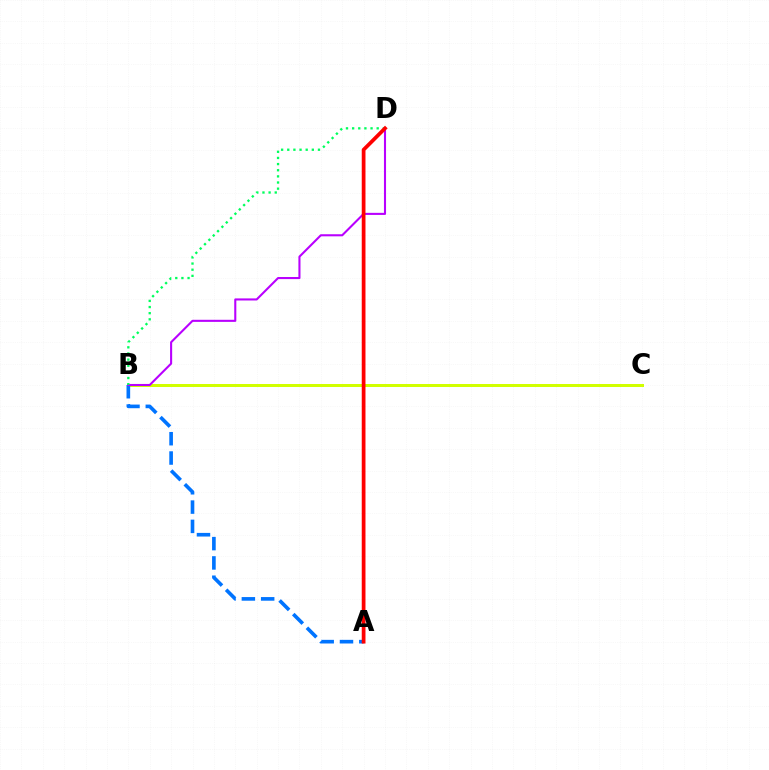{('B', 'C'): [{'color': '#d1ff00', 'line_style': 'solid', 'thickness': 2.15}], ('A', 'B'): [{'color': '#0074ff', 'line_style': 'dashed', 'thickness': 2.62}], ('B', 'D'): [{'color': '#b900ff', 'line_style': 'solid', 'thickness': 1.5}, {'color': '#00ff5c', 'line_style': 'dotted', 'thickness': 1.67}], ('A', 'D'): [{'color': '#ff0000', 'line_style': 'solid', 'thickness': 2.69}]}